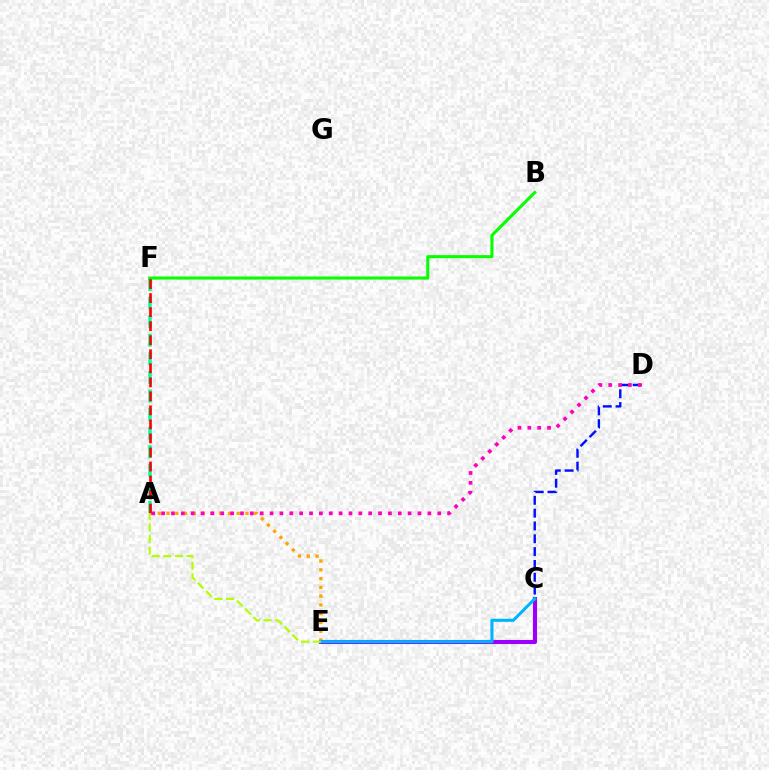{('A', 'E'): [{'color': '#ffa500', 'line_style': 'dotted', 'thickness': 2.38}, {'color': '#b3ff00', 'line_style': 'dashed', 'thickness': 1.58}], ('A', 'F'): [{'color': '#00ff9d', 'line_style': 'dashed', 'thickness': 2.52}, {'color': '#ff0000', 'line_style': 'dashed', 'thickness': 1.91}], ('C', 'D'): [{'color': '#0010ff', 'line_style': 'dashed', 'thickness': 1.74}], ('B', 'F'): [{'color': '#08ff00', 'line_style': 'solid', 'thickness': 2.22}], ('C', 'E'): [{'color': '#9b00ff', 'line_style': 'solid', 'thickness': 2.93}, {'color': '#00b5ff', 'line_style': 'solid', 'thickness': 2.22}], ('A', 'D'): [{'color': '#ff00bd', 'line_style': 'dotted', 'thickness': 2.68}]}